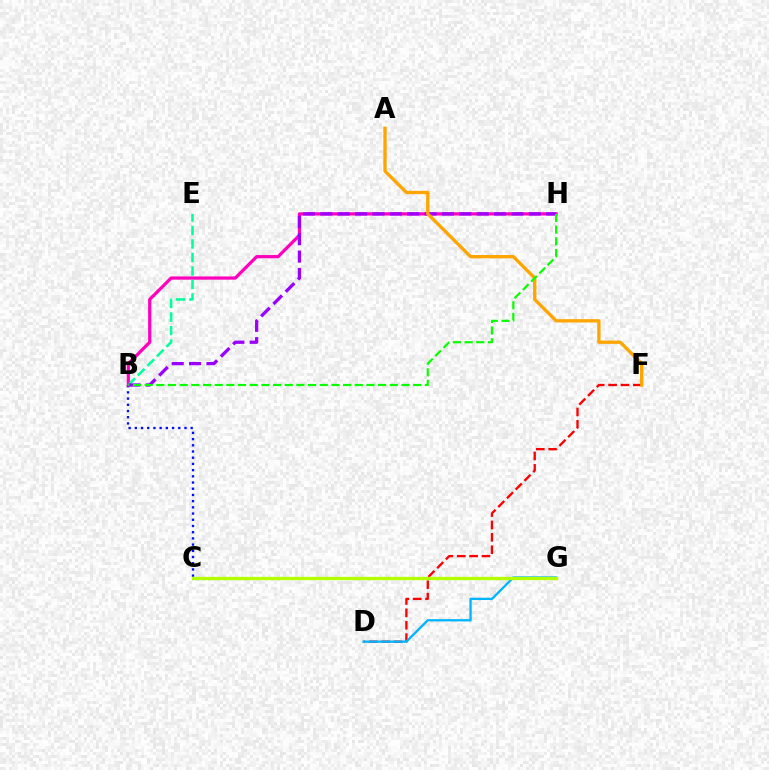{('B', 'C'): [{'color': '#0010ff', 'line_style': 'dotted', 'thickness': 1.69}], ('B', 'H'): [{'color': '#ff00bd', 'line_style': 'solid', 'thickness': 2.33}, {'color': '#9b00ff', 'line_style': 'dashed', 'thickness': 2.36}, {'color': '#08ff00', 'line_style': 'dashed', 'thickness': 1.59}], ('D', 'F'): [{'color': '#ff0000', 'line_style': 'dashed', 'thickness': 1.68}], ('D', 'G'): [{'color': '#00b5ff', 'line_style': 'solid', 'thickness': 1.66}], ('B', 'E'): [{'color': '#00ff9d', 'line_style': 'dashed', 'thickness': 1.83}], ('A', 'F'): [{'color': '#ffa500', 'line_style': 'solid', 'thickness': 2.39}], ('C', 'G'): [{'color': '#b3ff00', 'line_style': 'solid', 'thickness': 2.37}]}